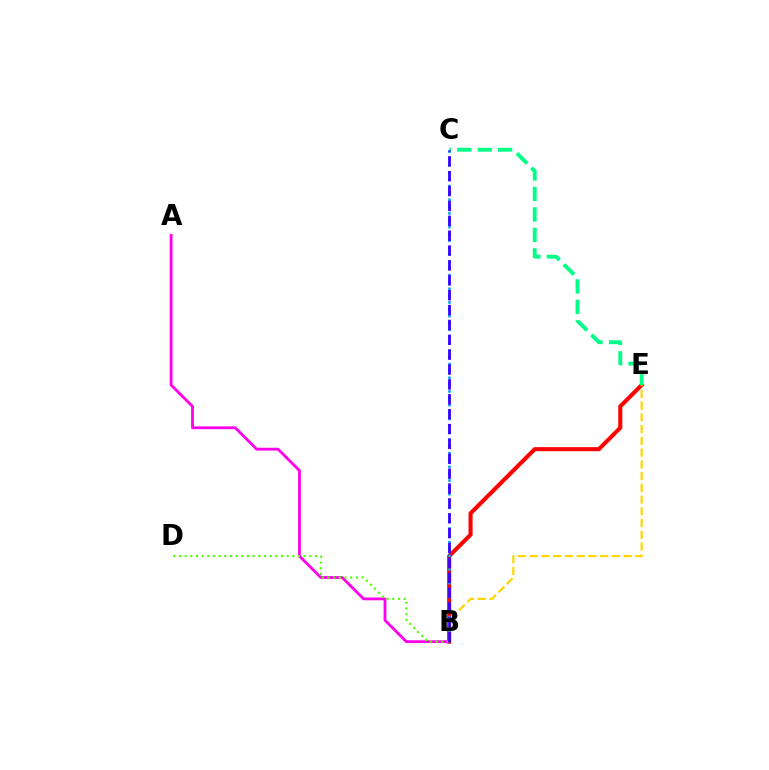{('A', 'B'): [{'color': '#ff00ed', 'line_style': 'solid', 'thickness': 2.02}], ('B', 'E'): [{'color': '#ff0000', 'line_style': 'solid', 'thickness': 2.92}, {'color': '#ffd500', 'line_style': 'dashed', 'thickness': 1.6}], ('B', 'C'): [{'color': '#009eff', 'line_style': 'dotted', 'thickness': 1.86}, {'color': '#3700ff', 'line_style': 'dashed', 'thickness': 2.02}], ('C', 'E'): [{'color': '#00ff86', 'line_style': 'dashed', 'thickness': 2.78}], ('B', 'D'): [{'color': '#4fff00', 'line_style': 'dotted', 'thickness': 1.54}]}